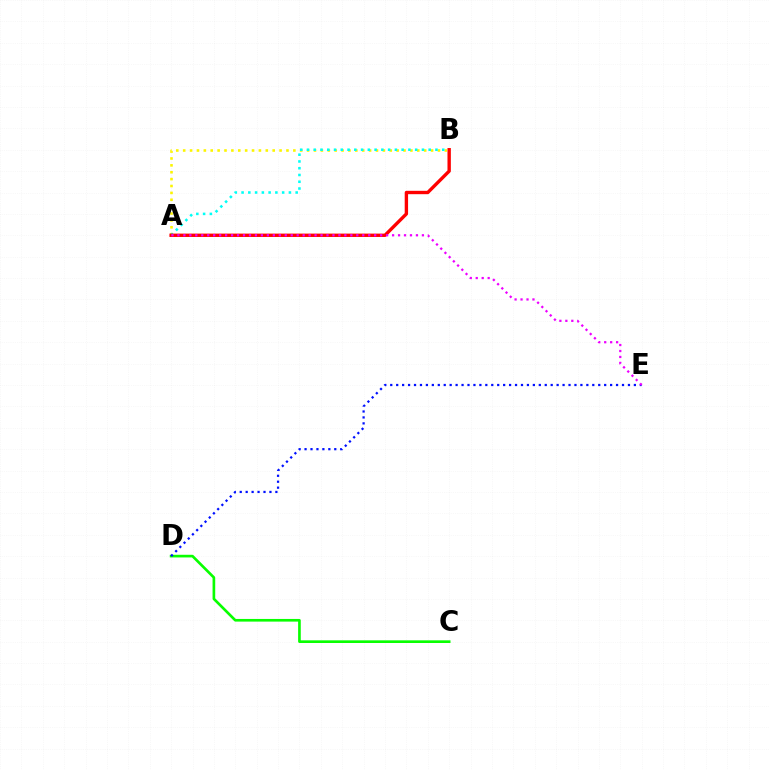{('A', 'B'): [{'color': '#fcf500', 'line_style': 'dotted', 'thickness': 1.87}, {'color': '#00fff6', 'line_style': 'dotted', 'thickness': 1.84}, {'color': '#ff0000', 'line_style': 'solid', 'thickness': 2.43}], ('C', 'D'): [{'color': '#08ff00', 'line_style': 'solid', 'thickness': 1.91}], ('D', 'E'): [{'color': '#0010ff', 'line_style': 'dotted', 'thickness': 1.61}], ('A', 'E'): [{'color': '#ee00ff', 'line_style': 'dotted', 'thickness': 1.62}]}